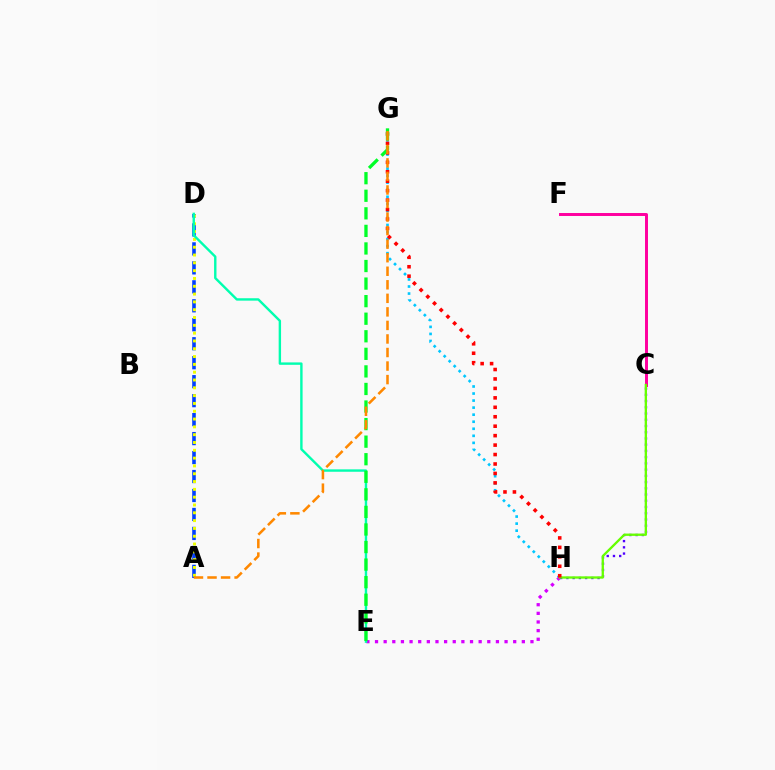{('A', 'D'): [{'color': '#003fff', 'line_style': 'dashed', 'thickness': 2.58}, {'color': '#eeff00', 'line_style': 'dotted', 'thickness': 2.12}], ('G', 'H'): [{'color': '#00c7ff', 'line_style': 'dotted', 'thickness': 1.91}, {'color': '#ff0000', 'line_style': 'dotted', 'thickness': 2.57}], ('C', 'F'): [{'color': '#ff00a0', 'line_style': 'solid', 'thickness': 2.13}], ('E', 'H'): [{'color': '#d600ff', 'line_style': 'dotted', 'thickness': 2.35}], ('C', 'H'): [{'color': '#4f00ff', 'line_style': 'dotted', 'thickness': 1.69}, {'color': '#66ff00', 'line_style': 'solid', 'thickness': 1.67}], ('D', 'E'): [{'color': '#00ffaf', 'line_style': 'solid', 'thickness': 1.73}], ('E', 'G'): [{'color': '#00ff27', 'line_style': 'dashed', 'thickness': 2.39}], ('A', 'G'): [{'color': '#ff8800', 'line_style': 'dashed', 'thickness': 1.84}]}